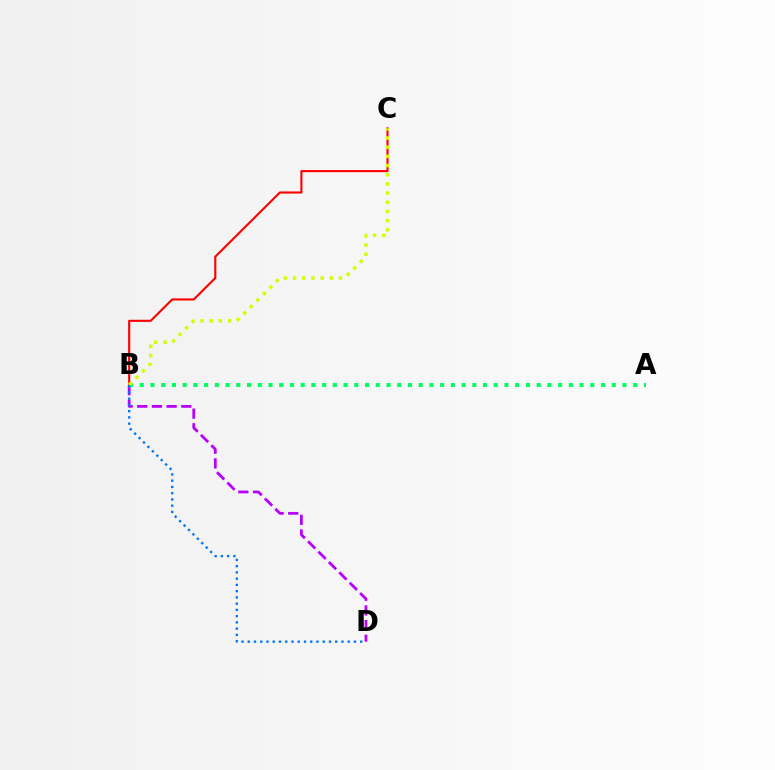{('B', 'D'): [{'color': '#b900ff', 'line_style': 'dashed', 'thickness': 1.99}, {'color': '#0074ff', 'line_style': 'dotted', 'thickness': 1.7}], ('A', 'B'): [{'color': '#00ff5c', 'line_style': 'dotted', 'thickness': 2.91}], ('B', 'C'): [{'color': '#ff0000', 'line_style': 'solid', 'thickness': 1.52}, {'color': '#d1ff00', 'line_style': 'dotted', 'thickness': 2.49}]}